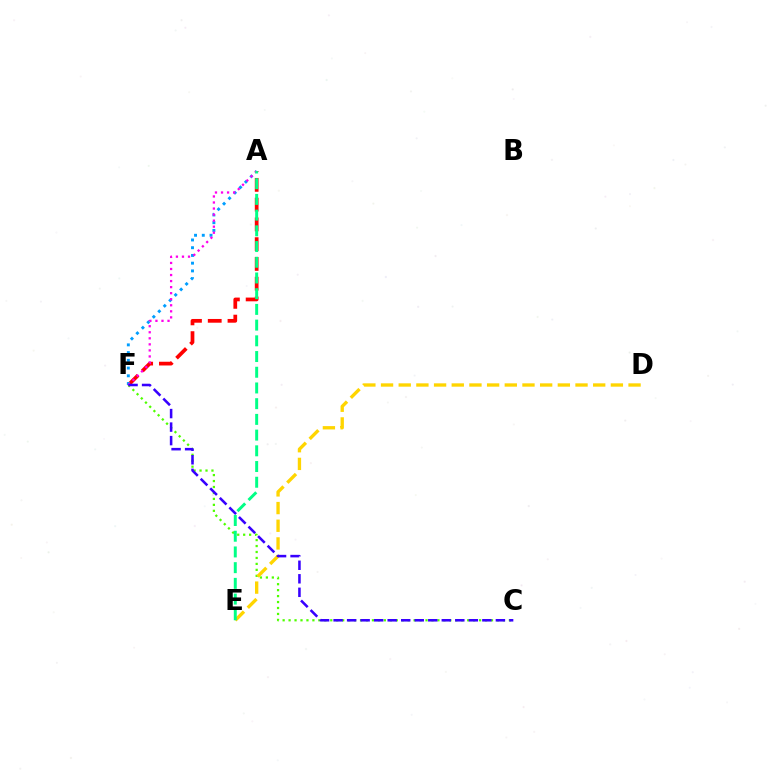{('C', 'F'): [{'color': '#4fff00', 'line_style': 'dotted', 'thickness': 1.62}, {'color': '#3700ff', 'line_style': 'dashed', 'thickness': 1.84}], ('A', 'F'): [{'color': '#ff0000', 'line_style': 'dashed', 'thickness': 2.69}, {'color': '#009eff', 'line_style': 'dotted', 'thickness': 2.1}, {'color': '#ff00ed', 'line_style': 'dotted', 'thickness': 1.64}], ('D', 'E'): [{'color': '#ffd500', 'line_style': 'dashed', 'thickness': 2.4}], ('A', 'E'): [{'color': '#00ff86', 'line_style': 'dashed', 'thickness': 2.13}]}